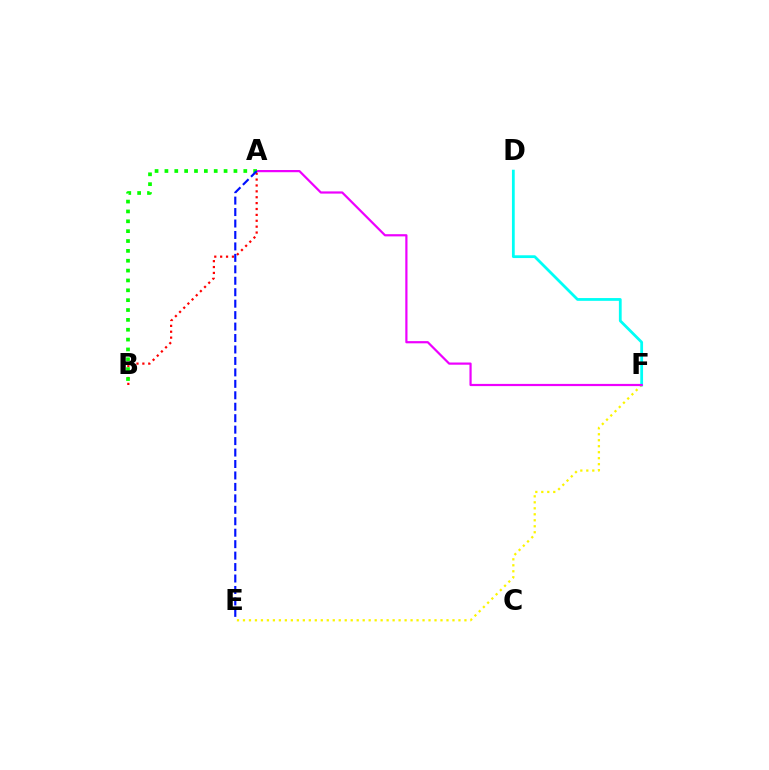{('E', 'F'): [{'color': '#fcf500', 'line_style': 'dotted', 'thickness': 1.63}], ('A', 'B'): [{'color': '#ff0000', 'line_style': 'dotted', 'thickness': 1.6}, {'color': '#08ff00', 'line_style': 'dotted', 'thickness': 2.68}], ('D', 'F'): [{'color': '#00fff6', 'line_style': 'solid', 'thickness': 2.0}], ('A', 'F'): [{'color': '#ee00ff', 'line_style': 'solid', 'thickness': 1.59}], ('A', 'E'): [{'color': '#0010ff', 'line_style': 'dashed', 'thickness': 1.56}]}